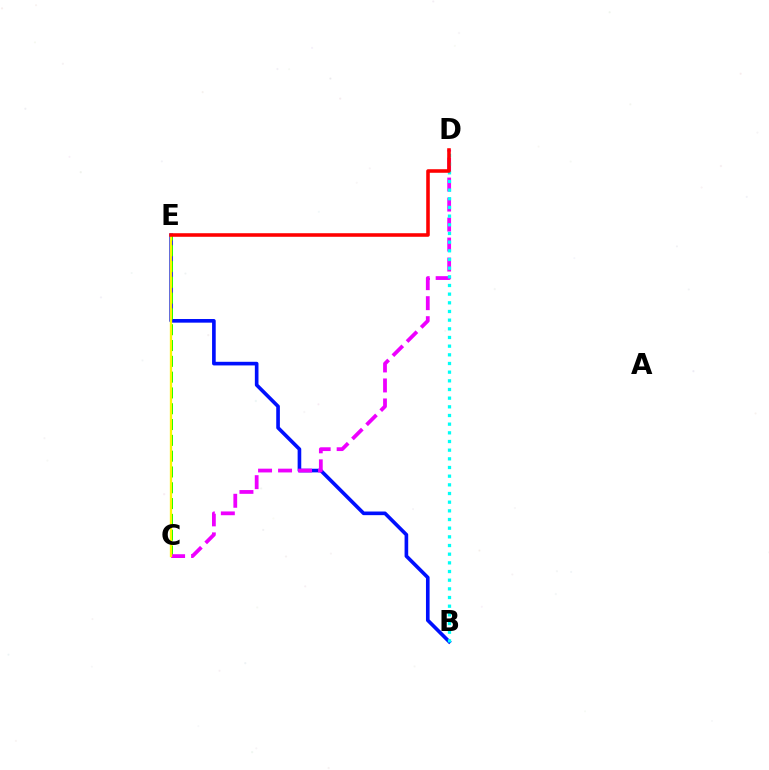{('B', 'E'): [{'color': '#0010ff', 'line_style': 'solid', 'thickness': 2.62}], ('C', 'E'): [{'color': '#08ff00', 'line_style': 'dashed', 'thickness': 2.15}, {'color': '#fcf500', 'line_style': 'solid', 'thickness': 1.66}], ('C', 'D'): [{'color': '#ee00ff', 'line_style': 'dashed', 'thickness': 2.72}], ('B', 'D'): [{'color': '#00fff6', 'line_style': 'dotted', 'thickness': 2.36}], ('D', 'E'): [{'color': '#ff0000', 'line_style': 'solid', 'thickness': 2.57}]}